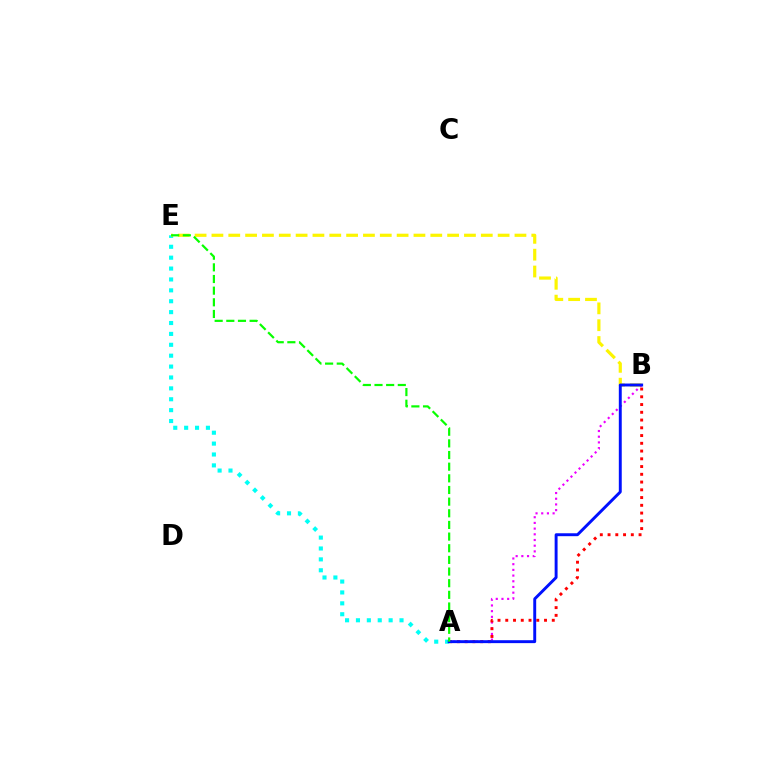{('A', 'E'): [{'color': '#00fff6', 'line_style': 'dotted', 'thickness': 2.96}, {'color': '#08ff00', 'line_style': 'dashed', 'thickness': 1.58}], ('B', 'E'): [{'color': '#fcf500', 'line_style': 'dashed', 'thickness': 2.29}], ('A', 'B'): [{'color': '#ee00ff', 'line_style': 'dotted', 'thickness': 1.55}, {'color': '#ff0000', 'line_style': 'dotted', 'thickness': 2.11}, {'color': '#0010ff', 'line_style': 'solid', 'thickness': 2.1}]}